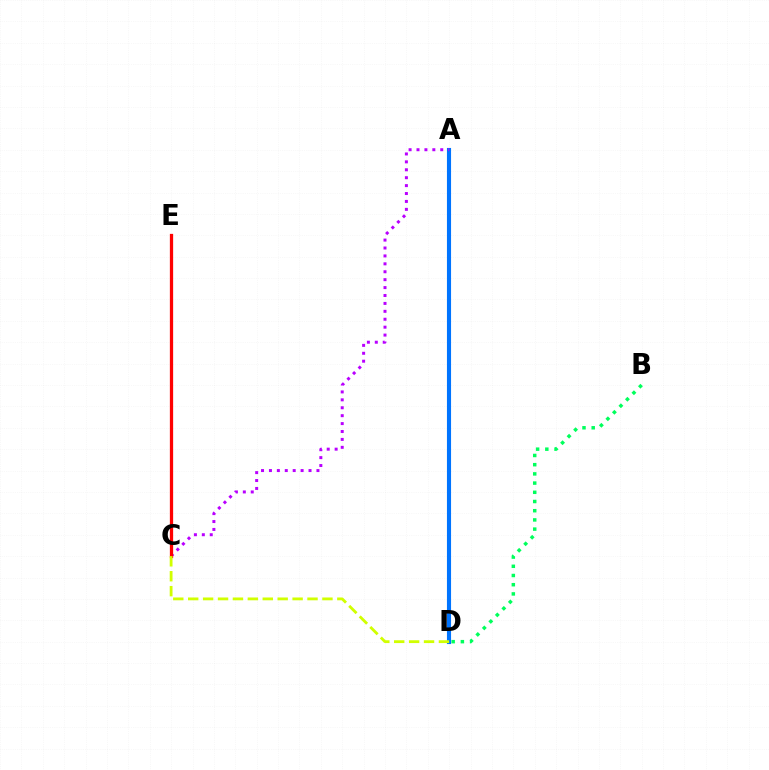{('B', 'D'): [{'color': '#00ff5c', 'line_style': 'dotted', 'thickness': 2.5}], ('A', 'D'): [{'color': '#0074ff', 'line_style': 'solid', 'thickness': 2.96}], ('A', 'C'): [{'color': '#b900ff', 'line_style': 'dotted', 'thickness': 2.15}], ('C', 'E'): [{'color': '#ff0000', 'line_style': 'solid', 'thickness': 2.35}], ('C', 'D'): [{'color': '#d1ff00', 'line_style': 'dashed', 'thickness': 2.03}]}